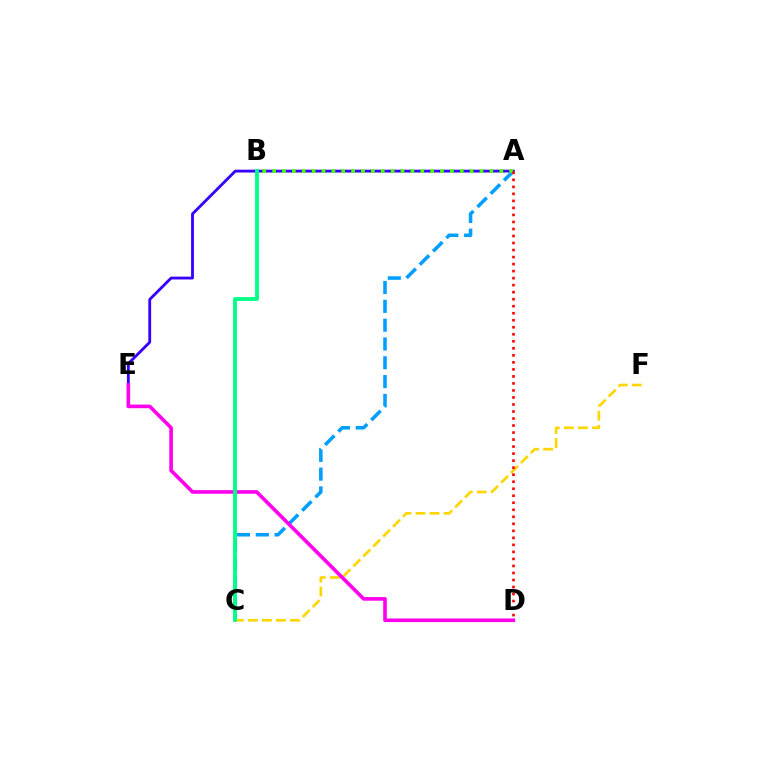{('A', 'C'): [{'color': '#009eff', 'line_style': 'dashed', 'thickness': 2.56}], ('C', 'F'): [{'color': '#ffd500', 'line_style': 'dashed', 'thickness': 1.91}], ('A', 'E'): [{'color': '#3700ff', 'line_style': 'solid', 'thickness': 2.04}], ('D', 'E'): [{'color': '#ff00ed', 'line_style': 'solid', 'thickness': 2.61}], ('A', 'B'): [{'color': '#4fff00', 'line_style': 'dotted', 'thickness': 2.68}], ('A', 'D'): [{'color': '#ff0000', 'line_style': 'dotted', 'thickness': 1.91}], ('B', 'C'): [{'color': '#00ff86', 'line_style': 'solid', 'thickness': 2.74}]}